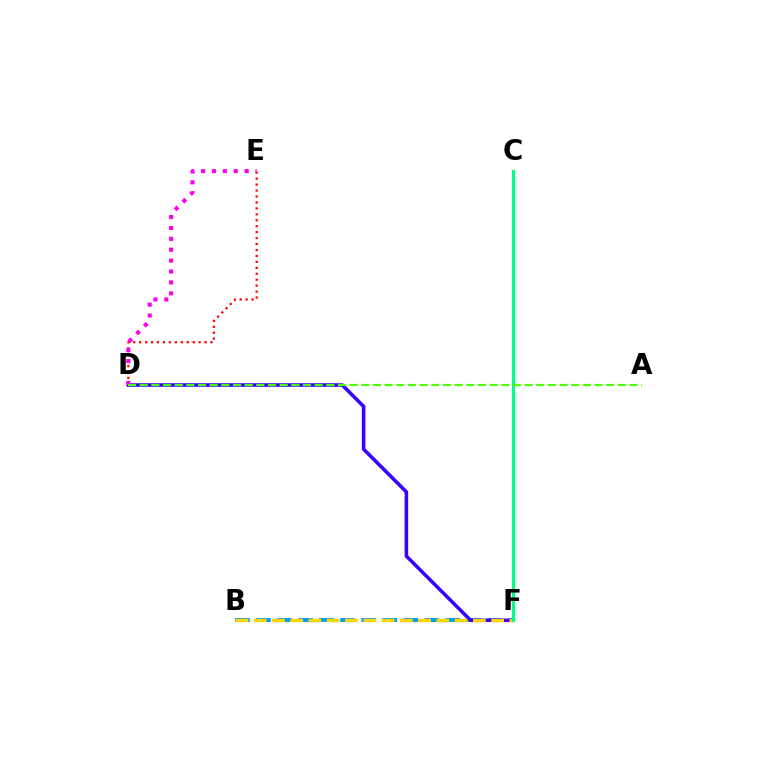{('D', 'E'): [{'color': '#ff0000', 'line_style': 'dotted', 'thickness': 1.62}, {'color': '#ff00ed', 'line_style': 'dotted', 'thickness': 2.96}], ('B', 'F'): [{'color': '#009eff', 'line_style': 'dashed', 'thickness': 2.86}, {'color': '#ffd500', 'line_style': 'dashed', 'thickness': 2.48}], ('D', 'F'): [{'color': '#3700ff', 'line_style': 'solid', 'thickness': 2.55}], ('C', 'F'): [{'color': '#00ff86', 'line_style': 'solid', 'thickness': 2.26}], ('A', 'D'): [{'color': '#4fff00', 'line_style': 'dashed', 'thickness': 1.58}]}